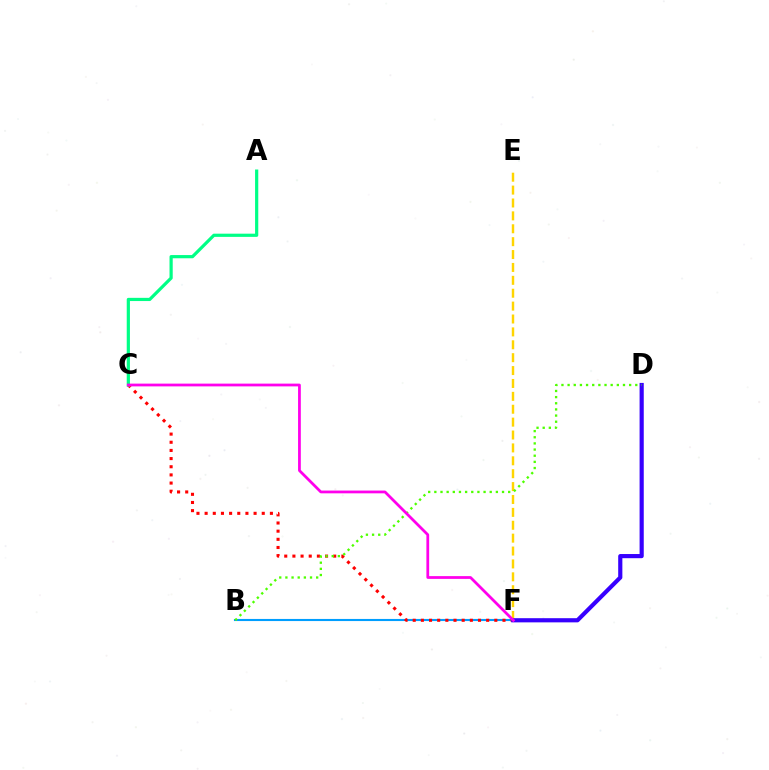{('B', 'F'): [{'color': '#009eff', 'line_style': 'solid', 'thickness': 1.52}], ('E', 'F'): [{'color': '#ffd500', 'line_style': 'dashed', 'thickness': 1.75}], ('C', 'F'): [{'color': '#ff0000', 'line_style': 'dotted', 'thickness': 2.22}, {'color': '#ff00ed', 'line_style': 'solid', 'thickness': 1.99}], ('D', 'F'): [{'color': '#3700ff', 'line_style': 'solid', 'thickness': 3.0}], ('B', 'D'): [{'color': '#4fff00', 'line_style': 'dotted', 'thickness': 1.67}], ('A', 'C'): [{'color': '#00ff86', 'line_style': 'solid', 'thickness': 2.31}]}